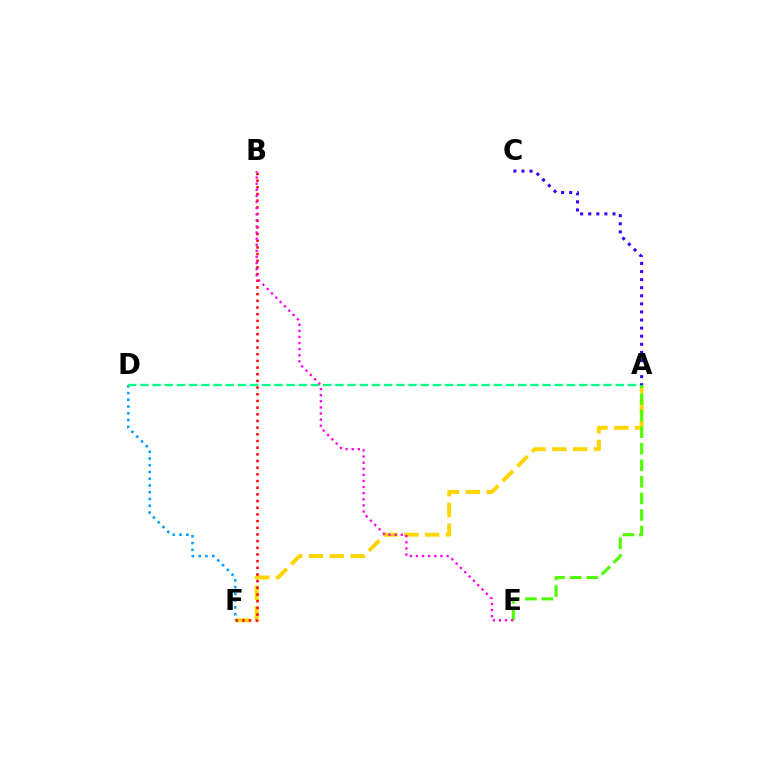{('A', 'F'): [{'color': '#ffd500', 'line_style': 'dashed', 'thickness': 2.83}], ('A', 'E'): [{'color': '#4fff00', 'line_style': 'dashed', 'thickness': 2.25}], ('B', 'F'): [{'color': '#ff0000', 'line_style': 'dotted', 'thickness': 1.81}], ('D', 'F'): [{'color': '#009eff', 'line_style': 'dotted', 'thickness': 1.84}], ('A', 'D'): [{'color': '#00ff86', 'line_style': 'dashed', 'thickness': 1.66}], ('B', 'E'): [{'color': '#ff00ed', 'line_style': 'dotted', 'thickness': 1.66}], ('A', 'C'): [{'color': '#3700ff', 'line_style': 'dotted', 'thickness': 2.2}]}